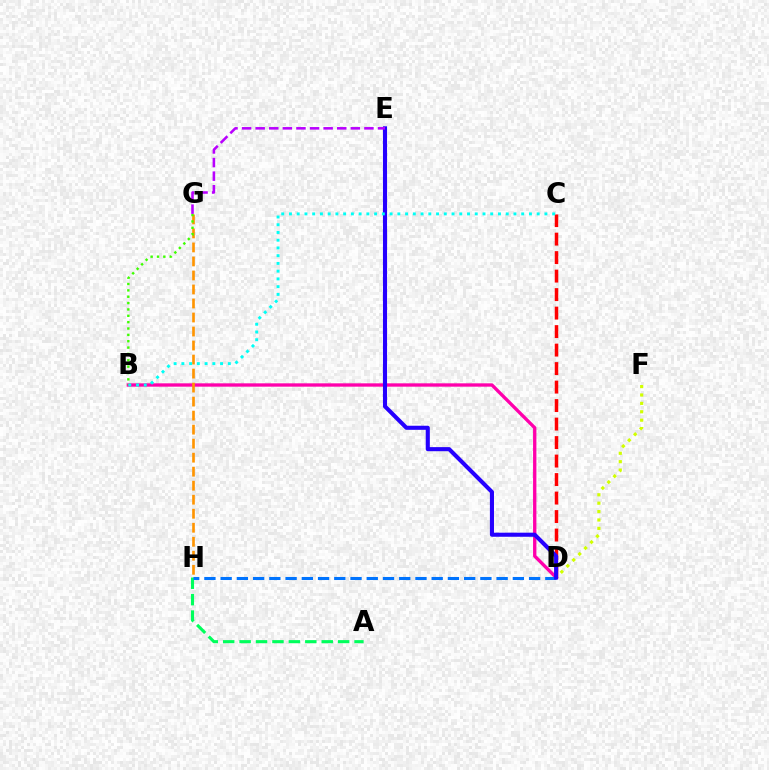{('B', 'D'): [{'color': '#ff00ac', 'line_style': 'solid', 'thickness': 2.4}], ('D', 'F'): [{'color': '#d1ff00', 'line_style': 'dotted', 'thickness': 2.28}], ('G', 'H'): [{'color': '#ff9400', 'line_style': 'dashed', 'thickness': 1.9}], ('C', 'D'): [{'color': '#ff0000', 'line_style': 'dashed', 'thickness': 2.51}], ('A', 'H'): [{'color': '#00ff5c', 'line_style': 'dashed', 'thickness': 2.23}], ('D', 'H'): [{'color': '#0074ff', 'line_style': 'dashed', 'thickness': 2.21}], ('D', 'E'): [{'color': '#2500ff', 'line_style': 'solid', 'thickness': 2.94}], ('B', 'G'): [{'color': '#3dff00', 'line_style': 'dotted', 'thickness': 1.73}], ('B', 'C'): [{'color': '#00fff6', 'line_style': 'dotted', 'thickness': 2.1}], ('E', 'G'): [{'color': '#b900ff', 'line_style': 'dashed', 'thickness': 1.85}]}